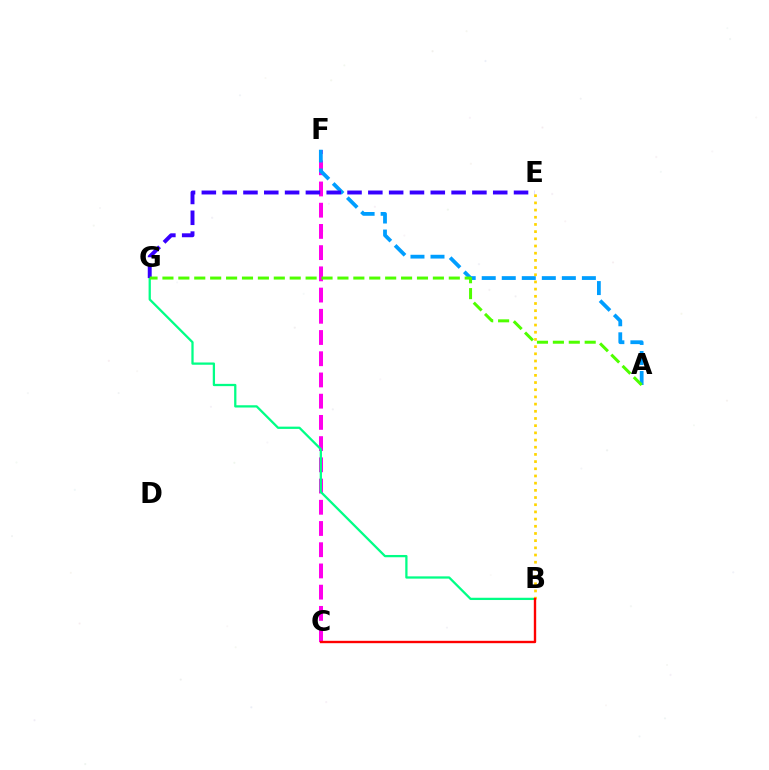{('C', 'F'): [{'color': '#ff00ed', 'line_style': 'dashed', 'thickness': 2.88}], ('A', 'F'): [{'color': '#009eff', 'line_style': 'dashed', 'thickness': 2.72}], ('B', 'G'): [{'color': '#00ff86', 'line_style': 'solid', 'thickness': 1.64}], ('B', 'E'): [{'color': '#ffd500', 'line_style': 'dotted', 'thickness': 1.95}], ('B', 'C'): [{'color': '#ff0000', 'line_style': 'solid', 'thickness': 1.71}], ('E', 'G'): [{'color': '#3700ff', 'line_style': 'dashed', 'thickness': 2.83}], ('A', 'G'): [{'color': '#4fff00', 'line_style': 'dashed', 'thickness': 2.16}]}